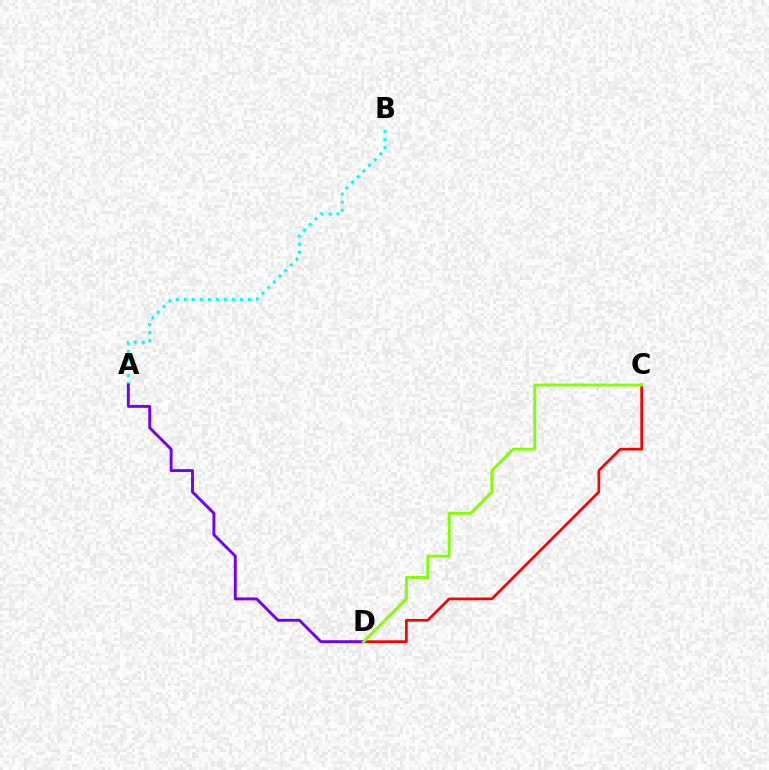{('A', 'B'): [{'color': '#00fff6', 'line_style': 'dotted', 'thickness': 2.18}], ('C', 'D'): [{'color': '#ff0000', 'line_style': 'solid', 'thickness': 1.95}, {'color': '#84ff00', 'line_style': 'solid', 'thickness': 2.1}], ('A', 'D'): [{'color': '#7200ff', 'line_style': 'solid', 'thickness': 2.09}]}